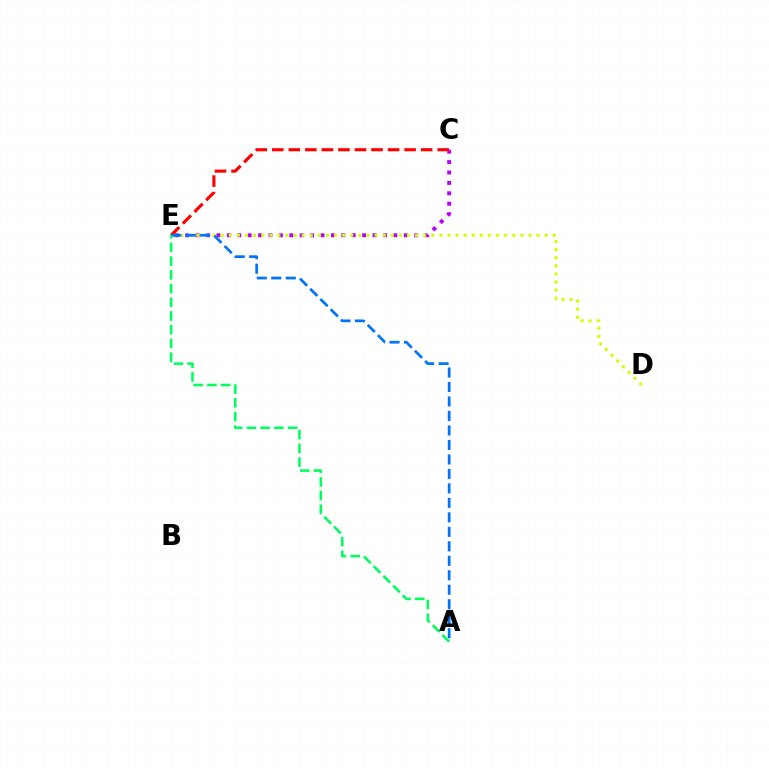{('C', 'E'): [{'color': '#b900ff', 'line_style': 'dotted', 'thickness': 2.83}, {'color': '#ff0000', 'line_style': 'dashed', 'thickness': 2.25}], ('D', 'E'): [{'color': '#d1ff00', 'line_style': 'dotted', 'thickness': 2.2}], ('A', 'E'): [{'color': '#0074ff', 'line_style': 'dashed', 'thickness': 1.97}, {'color': '#00ff5c', 'line_style': 'dashed', 'thickness': 1.86}]}